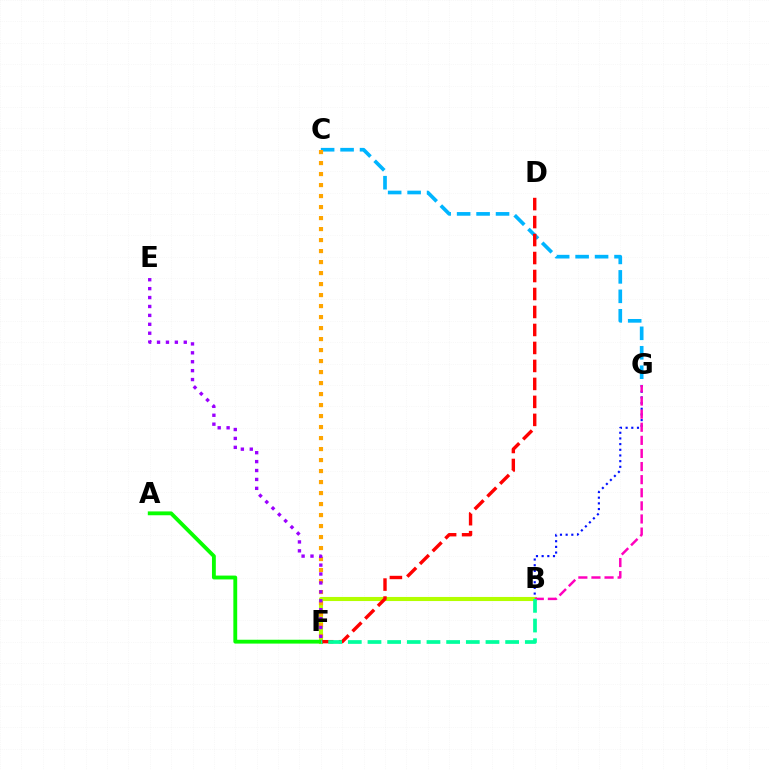{('B', 'G'): [{'color': '#0010ff', 'line_style': 'dotted', 'thickness': 1.54}, {'color': '#ff00bd', 'line_style': 'dashed', 'thickness': 1.78}], ('B', 'F'): [{'color': '#b3ff00', 'line_style': 'solid', 'thickness': 2.95}, {'color': '#00ff9d', 'line_style': 'dashed', 'thickness': 2.67}], ('C', 'G'): [{'color': '#00b5ff', 'line_style': 'dashed', 'thickness': 2.64}], ('C', 'F'): [{'color': '#ffa500', 'line_style': 'dotted', 'thickness': 2.99}], ('A', 'F'): [{'color': '#08ff00', 'line_style': 'solid', 'thickness': 2.77}], ('D', 'F'): [{'color': '#ff0000', 'line_style': 'dashed', 'thickness': 2.44}], ('E', 'F'): [{'color': '#9b00ff', 'line_style': 'dotted', 'thickness': 2.42}]}